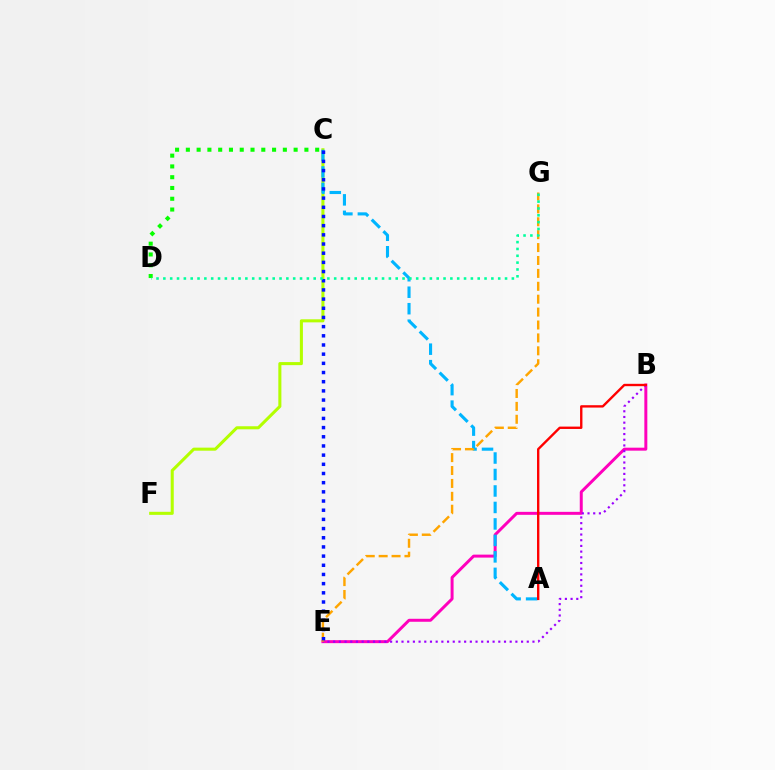{('B', 'E'): [{'color': '#ff00bd', 'line_style': 'solid', 'thickness': 2.14}, {'color': '#9b00ff', 'line_style': 'dotted', 'thickness': 1.55}], ('C', 'F'): [{'color': '#b3ff00', 'line_style': 'solid', 'thickness': 2.2}], ('C', 'D'): [{'color': '#08ff00', 'line_style': 'dotted', 'thickness': 2.93}], ('A', 'C'): [{'color': '#00b5ff', 'line_style': 'dashed', 'thickness': 2.24}], ('E', 'G'): [{'color': '#ffa500', 'line_style': 'dashed', 'thickness': 1.75}], ('C', 'E'): [{'color': '#0010ff', 'line_style': 'dotted', 'thickness': 2.49}], ('A', 'B'): [{'color': '#ff0000', 'line_style': 'solid', 'thickness': 1.7}], ('D', 'G'): [{'color': '#00ff9d', 'line_style': 'dotted', 'thickness': 1.86}]}